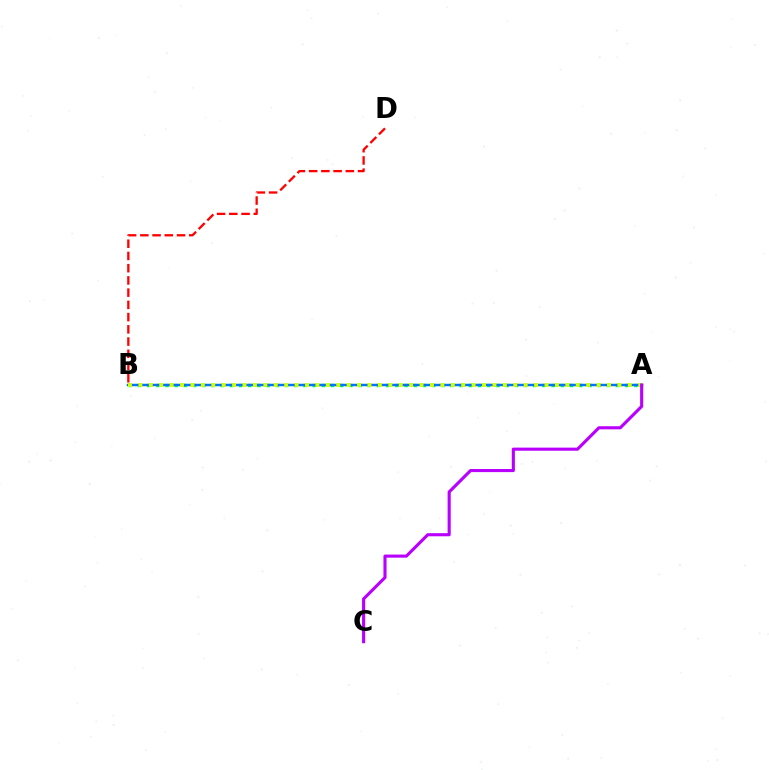{('A', 'B'): [{'color': '#00ff5c', 'line_style': 'dotted', 'thickness': 2.5}, {'color': '#0074ff', 'line_style': 'solid', 'thickness': 1.79}, {'color': '#d1ff00', 'line_style': 'dotted', 'thickness': 2.83}], ('B', 'D'): [{'color': '#ff0000', 'line_style': 'dashed', 'thickness': 1.66}], ('A', 'C'): [{'color': '#b900ff', 'line_style': 'solid', 'thickness': 2.24}]}